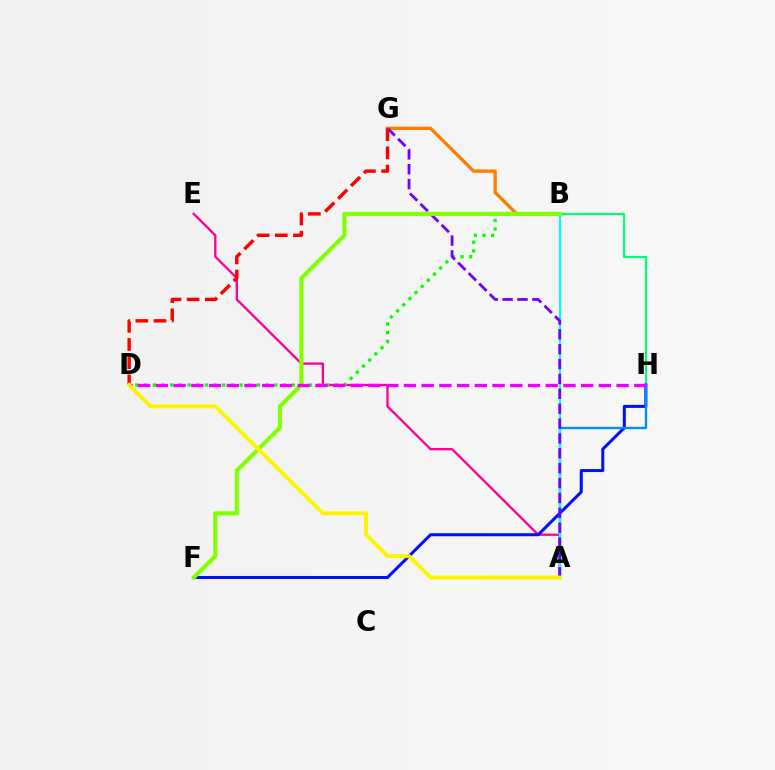{('A', 'E'): [{'color': '#ff0094', 'line_style': 'solid', 'thickness': 1.67}], ('B', 'H'): [{'color': '#00ff74', 'line_style': 'solid', 'thickness': 1.56}], ('B', 'D'): [{'color': '#08ff00', 'line_style': 'dotted', 'thickness': 2.36}], ('F', 'H'): [{'color': '#0010ff', 'line_style': 'solid', 'thickness': 2.17}], ('B', 'G'): [{'color': '#ff7c00', 'line_style': 'solid', 'thickness': 2.39}], ('A', 'H'): [{'color': '#008cff', 'line_style': 'solid', 'thickness': 1.69}], ('A', 'B'): [{'color': '#00fff6', 'line_style': 'solid', 'thickness': 1.56}], ('A', 'G'): [{'color': '#7200ff', 'line_style': 'dashed', 'thickness': 2.02}], ('B', 'F'): [{'color': '#84ff00', 'line_style': 'solid', 'thickness': 2.97}], ('D', 'G'): [{'color': '#ff0000', 'line_style': 'dashed', 'thickness': 2.47}], ('D', 'H'): [{'color': '#ee00ff', 'line_style': 'dashed', 'thickness': 2.41}], ('A', 'D'): [{'color': '#fcf500', 'line_style': 'solid', 'thickness': 2.8}]}